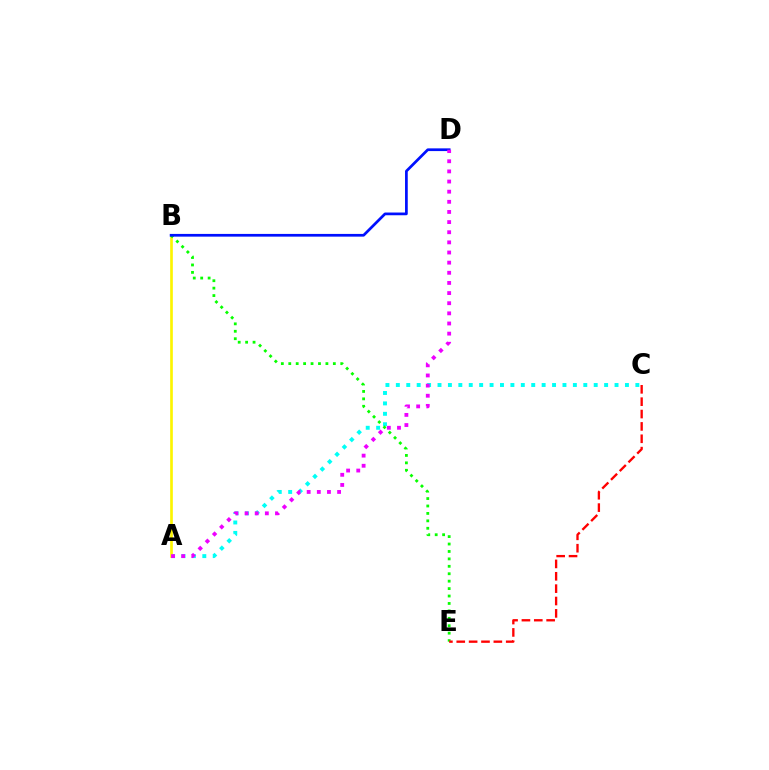{('A', 'C'): [{'color': '#00fff6', 'line_style': 'dotted', 'thickness': 2.83}], ('A', 'B'): [{'color': '#fcf500', 'line_style': 'solid', 'thickness': 1.92}], ('B', 'E'): [{'color': '#08ff00', 'line_style': 'dotted', 'thickness': 2.02}], ('B', 'D'): [{'color': '#0010ff', 'line_style': 'solid', 'thickness': 1.96}], ('C', 'E'): [{'color': '#ff0000', 'line_style': 'dashed', 'thickness': 1.68}], ('A', 'D'): [{'color': '#ee00ff', 'line_style': 'dotted', 'thickness': 2.75}]}